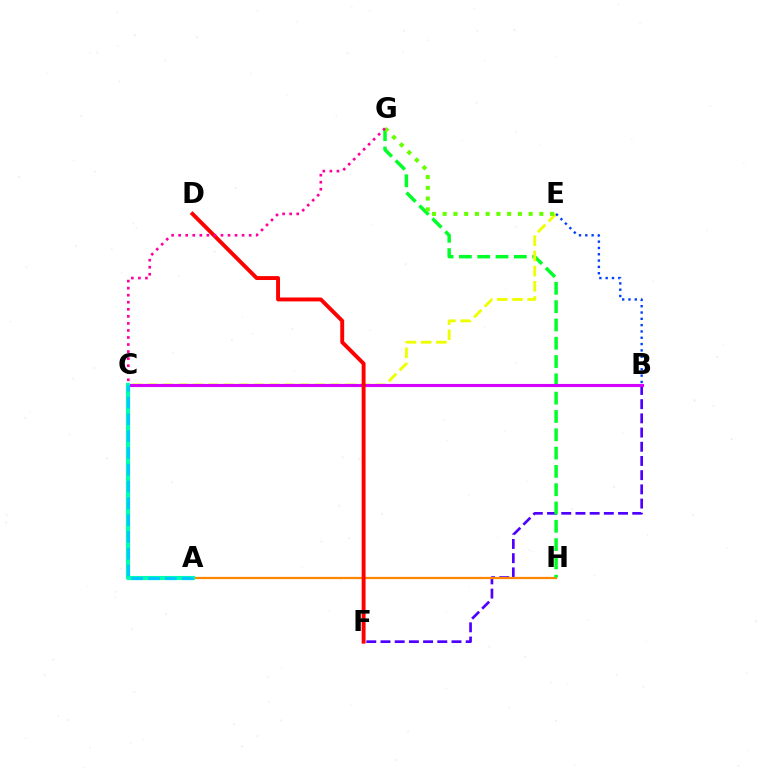{('B', 'F'): [{'color': '#4f00ff', 'line_style': 'dashed', 'thickness': 1.93}], ('A', 'H'): [{'color': '#ff8800', 'line_style': 'solid', 'thickness': 1.62}], ('G', 'H'): [{'color': '#00ff27', 'line_style': 'dashed', 'thickness': 2.49}], ('C', 'E'): [{'color': '#eeff00', 'line_style': 'dashed', 'thickness': 2.06}], ('B', 'C'): [{'color': '#d600ff', 'line_style': 'solid', 'thickness': 2.24}], ('D', 'F'): [{'color': '#ff0000', 'line_style': 'solid', 'thickness': 2.81}], ('E', 'G'): [{'color': '#66ff00', 'line_style': 'dotted', 'thickness': 2.92}], ('A', 'C'): [{'color': '#00ffaf', 'line_style': 'solid', 'thickness': 2.97}, {'color': '#00c7ff', 'line_style': 'dashed', 'thickness': 2.28}], ('B', 'E'): [{'color': '#003fff', 'line_style': 'dotted', 'thickness': 1.72}], ('C', 'G'): [{'color': '#ff00a0', 'line_style': 'dotted', 'thickness': 1.92}]}